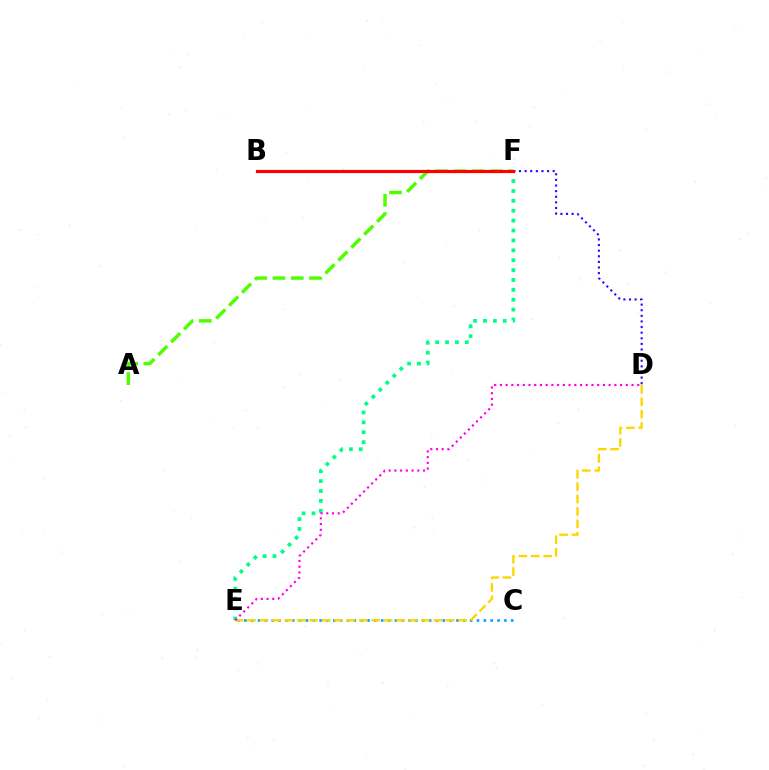{('E', 'F'): [{'color': '#00ff86', 'line_style': 'dotted', 'thickness': 2.69}], ('C', 'E'): [{'color': '#009eff', 'line_style': 'dotted', 'thickness': 1.86}], ('D', 'E'): [{'color': '#ffd500', 'line_style': 'dashed', 'thickness': 1.69}, {'color': '#ff00ed', 'line_style': 'dotted', 'thickness': 1.56}], ('D', 'F'): [{'color': '#3700ff', 'line_style': 'dotted', 'thickness': 1.52}], ('A', 'F'): [{'color': '#4fff00', 'line_style': 'dashed', 'thickness': 2.48}], ('B', 'F'): [{'color': '#ff0000', 'line_style': 'solid', 'thickness': 2.28}]}